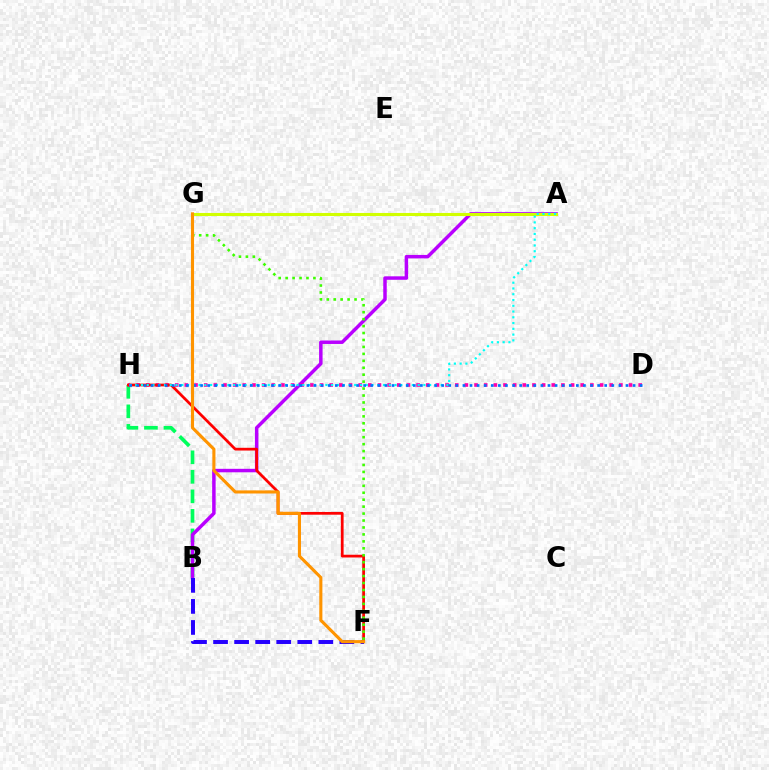{('B', 'H'): [{'color': '#00ff5c', 'line_style': 'dashed', 'thickness': 2.65}], ('A', 'B'): [{'color': '#b900ff', 'line_style': 'solid', 'thickness': 2.51}], ('B', 'F'): [{'color': '#2500ff', 'line_style': 'dashed', 'thickness': 2.86}], ('D', 'H'): [{'color': '#ff00ac', 'line_style': 'dotted', 'thickness': 2.62}, {'color': '#0074ff', 'line_style': 'dotted', 'thickness': 1.93}], ('A', 'G'): [{'color': '#d1ff00', 'line_style': 'solid', 'thickness': 2.21}], ('F', 'H'): [{'color': '#ff0000', 'line_style': 'solid', 'thickness': 1.97}], ('A', 'H'): [{'color': '#00fff6', 'line_style': 'dotted', 'thickness': 1.57}], ('F', 'G'): [{'color': '#3dff00', 'line_style': 'dotted', 'thickness': 1.89}, {'color': '#ff9400', 'line_style': 'solid', 'thickness': 2.23}]}